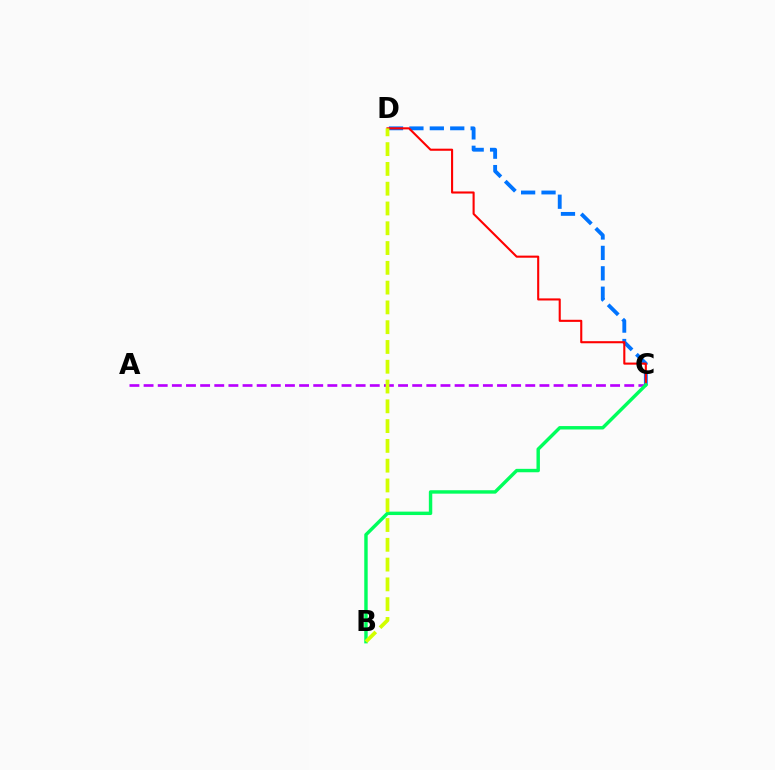{('C', 'D'): [{'color': '#0074ff', 'line_style': 'dashed', 'thickness': 2.77}, {'color': '#ff0000', 'line_style': 'solid', 'thickness': 1.51}], ('A', 'C'): [{'color': '#b900ff', 'line_style': 'dashed', 'thickness': 1.92}], ('B', 'C'): [{'color': '#00ff5c', 'line_style': 'solid', 'thickness': 2.47}], ('B', 'D'): [{'color': '#d1ff00', 'line_style': 'dashed', 'thickness': 2.69}]}